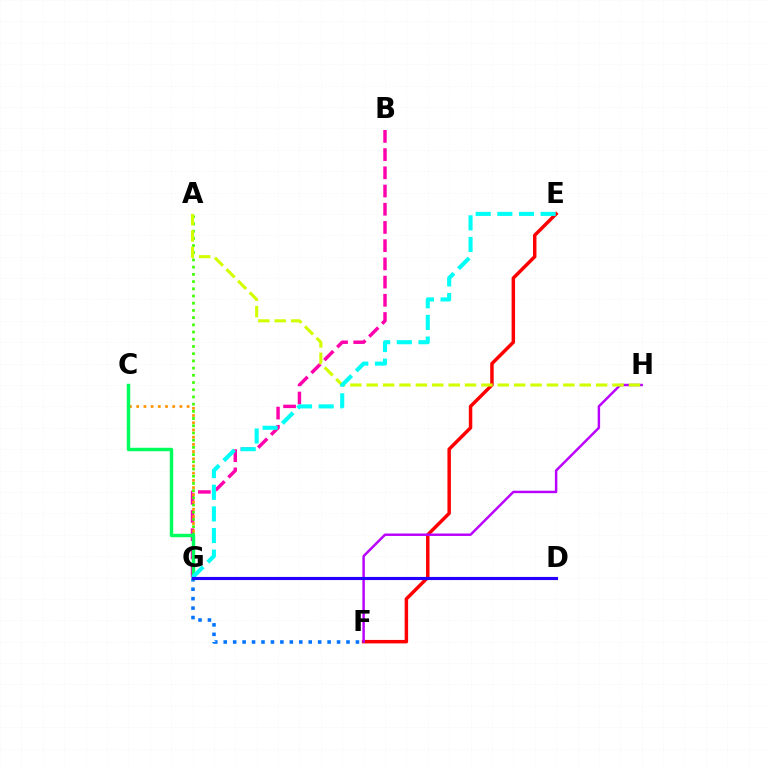{('E', 'F'): [{'color': '#ff0000', 'line_style': 'solid', 'thickness': 2.5}], ('B', 'G'): [{'color': '#ff00ac', 'line_style': 'dashed', 'thickness': 2.47}], ('A', 'G'): [{'color': '#3dff00', 'line_style': 'dotted', 'thickness': 1.96}], ('F', 'H'): [{'color': '#b900ff', 'line_style': 'solid', 'thickness': 1.76}], ('F', 'G'): [{'color': '#0074ff', 'line_style': 'dotted', 'thickness': 2.57}], ('A', 'H'): [{'color': '#d1ff00', 'line_style': 'dashed', 'thickness': 2.23}], ('C', 'G'): [{'color': '#ff9400', 'line_style': 'dotted', 'thickness': 1.96}, {'color': '#00ff5c', 'line_style': 'solid', 'thickness': 2.48}], ('E', 'G'): [{'color': '#00fff6', 'line_style': 'dashed', 'thickness': 2.94}], ('D', 'G'): [{'color': '#2500ff', 'line_style': 'solid', 'thickness': 2.25}]}